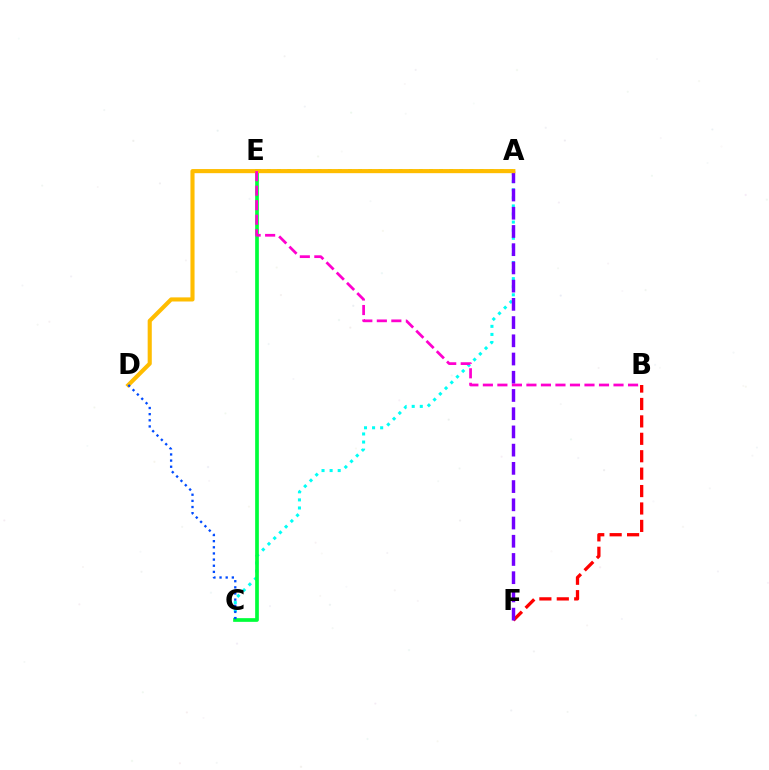{('A', 'C'): [{'color': '#00fff6', 'line_style': 'dotted', 'thickness': 2.2}], ('B', 'F'): [{'color': '#ff0000', 'line_style': 'dashed', 'thickness': 2.37}], ('C', 'E'): [{'color': '#00ff39', 'line_style': 'solid', 'thickness': 2.66}], ('A', 'E'): [{'color': '#84ff00', 'line_style': 'dotted', 'thickness': 2.75}], ('A', 'F'): [{'color': '#7200ff', 'line_style': 'dashed', 'thickness': 2.48}], ('A', 'D'): [{'color': '#ffbd00', 'line_style': 'solid', 'thickness': 2.96}], ('C', 'D'): [{'color': '#004bff', 'line_style': 'dotted', 'thickness': 1.67}], ('B', 'E'): [{'color': '#ff00cf', 'line_style': 'dashed', 'thickness': 1.97}]}